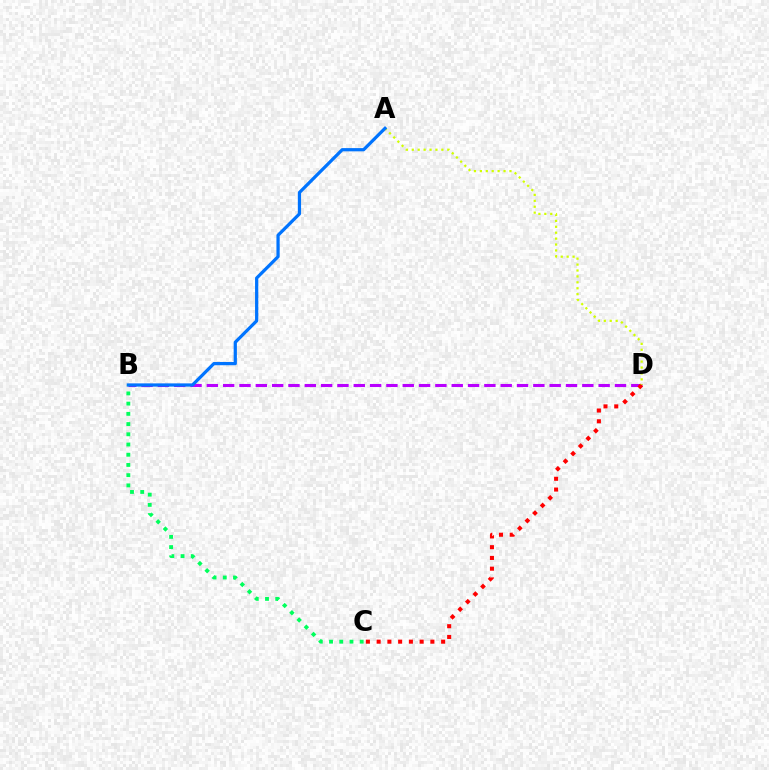{('B', 'D'): [{'color': '#b900ff', 'line_style': 'dashed', 'thickness': 2.22}], ('C', 'D'): [{'color': '#ff0000', 'line_style': 'dotted', 'thickness': 2.92}], ('A', 'D'): [{'color': '#d1ff00', 'line_style': 'dotted', 'thickness': 1.61}], ('A', 'B'): [{'color': '#0074ff', 'line_style': 'solid', 'thickness': 2.33}], ('B', 'C'): [{'color': '#00ff5c', 'line_style': 'dotted', 'thickness': 2.78}]}